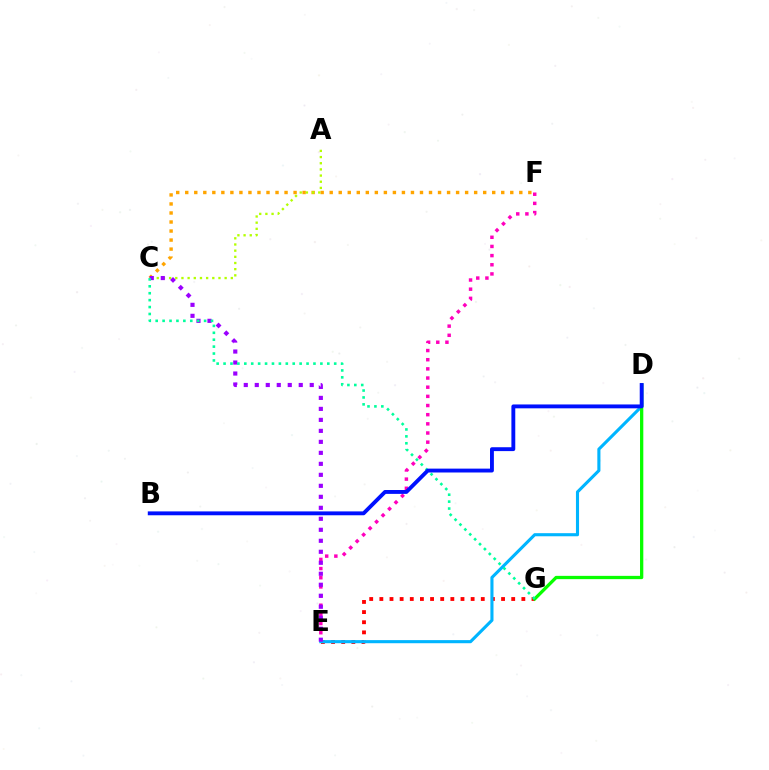{('E', 'G'): [{'color': '#ff0000', 'line_style': 'dotted', 'thickness': 2.76}], ('C', 'F'): [{'color': '#ffa500', 'line_style': 'dotted', 'thickness': 2.45}], ('A', 'C'): [{'color': '#b3ff00', 'line_style': 'dotted', 'thickness': 1.68}], ('E', 'F'): [{'color': '#ff00bd', 'line_style': 'dotted', 'thickness': 2.49}], ('D', 'E'): [{'color': '#00b5ff', 'line_style': 'solid', 'thickness': 2.23}], ('D', 'G'): [{'color': '#08ff00', 'line_style': 'solid', 'thickness': 2.36}], ('C', 'E'): [{'color': '#9b00ff', 'line_style': 'dotted', 'thickness': 2.99}], ('C', 'G'): [{'color': '#00ff9d', 'line_style': 'dotted', 'thickness': 1.88}], ('B', 'D'): [{'color': '#0010ff', 'line_style': 'solid', 'thickness': 2.79}]}